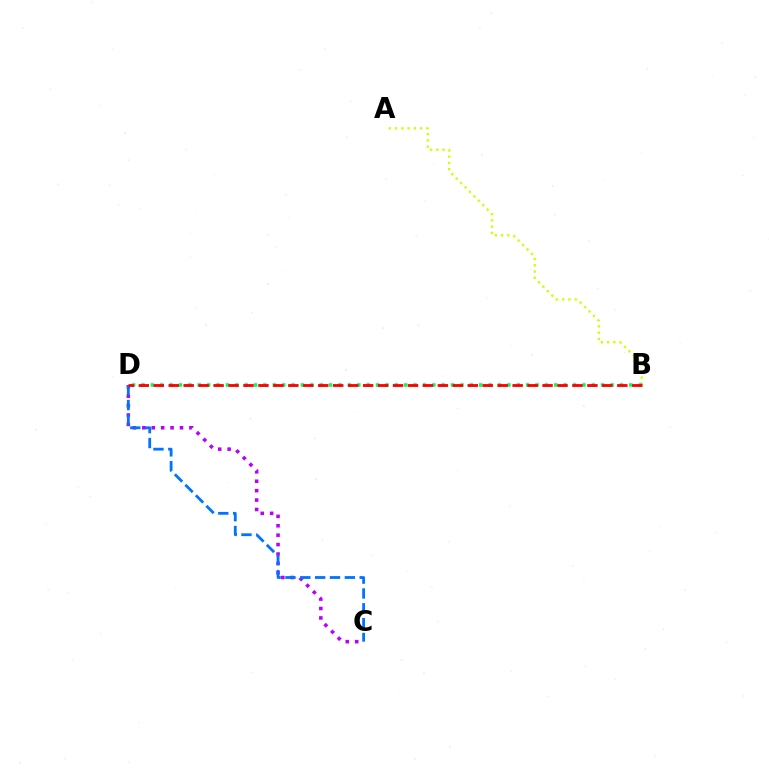{('C', 'D'): [{'color': '#b900ff', 'line_style': 'dotted', 'thickness': 2.56}, {'color': '#0074ff', 'line_style': 'dashed', 'thickness': 2.02}], ('A', 'B'): [{'color': '#d1ff00', 'line_style': 'dotted', 'thickness': 1.7}], ('B', 'D'): [{'color': '#00ff5c', 'line_style': 'dotted', 'thickness': 2.55}, {'color': '#ff0000', 'line_style': 'dashed', 'thickness': 2.03}]}